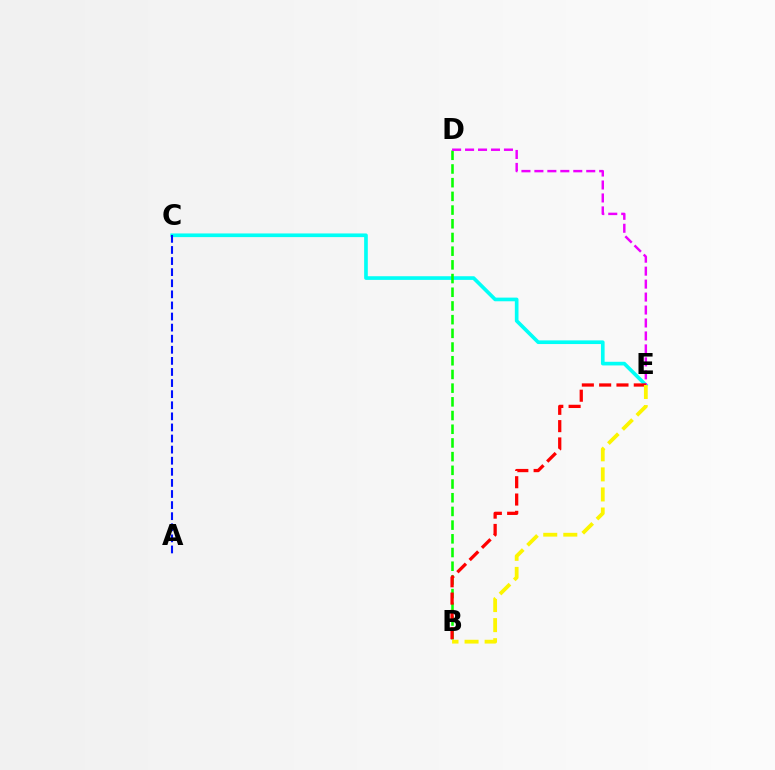{('C', 'E'): [{'color': '#00fff6', 'line_style': 'solid', 'thickness': 2.64}], ('B', 'D'): [{'color': '#08ff00', 'line_style': 'dashed', 'thickness': 1.86}], ('D', 'E'): [{'color': '#ee00ff', 'line_style': 'dashed', 'thickness': 1.76}], ('A', 'C'): [{'color': '#0010ff', 'line_style': 'dashed', 'thickness': 1.51}], ('B', 'E'): [{'color': '#ff0000', 'line_style': 'dashed', 'thickness': 2.35}, {'color': '#fcf500', 'line_style': 'dashed', 'thickness': 2.73}]}